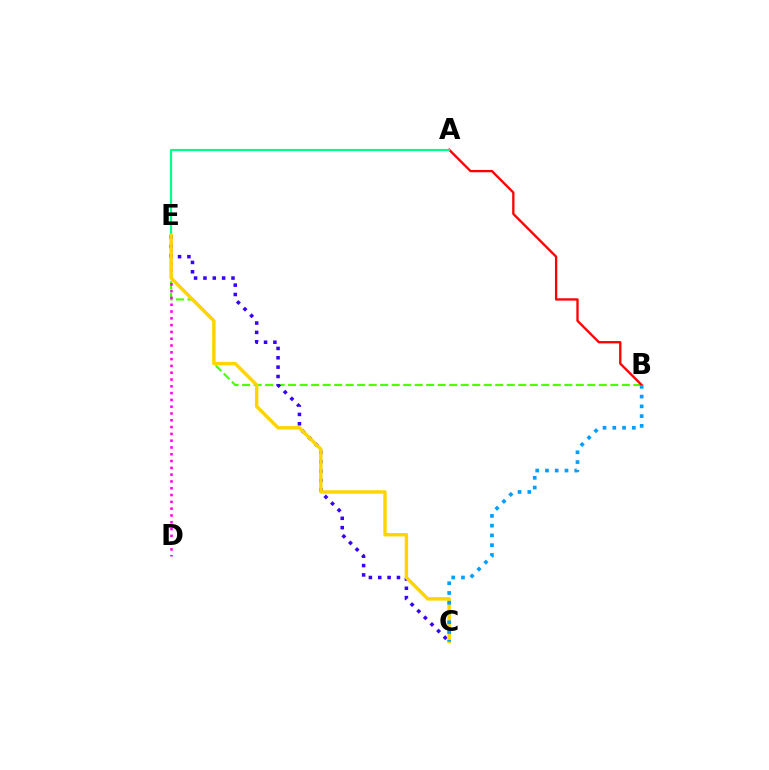{('B', 'E'): [{'color': '#4fff00', 'line_style': 'dashed', 'thickness': 1.56}], ('D', 'E'): [{'color': '#ff00ed', 'line_style': 'dotted', 'thickness': 1.85}], ('C', 'E'): [{'color': '#3700ff', 'line_style': 'dotted', 'thickness': 2.54}, {'color': '#ffd500', 'line_style': 'solid', 'thickness': 2.48}], ('A', 'B'): [{'color': '#ff0000', 'line_style': 'solid', 'thickness': 1.67}], ('A', 'E'): [{'color': '#00ff86', 'line_style': 'solid', 'thickness': 1.57}], ('B', 'C'): [{'color': '#009eff', 'line_style': 'dotted', 'thickness': 2.65}]}